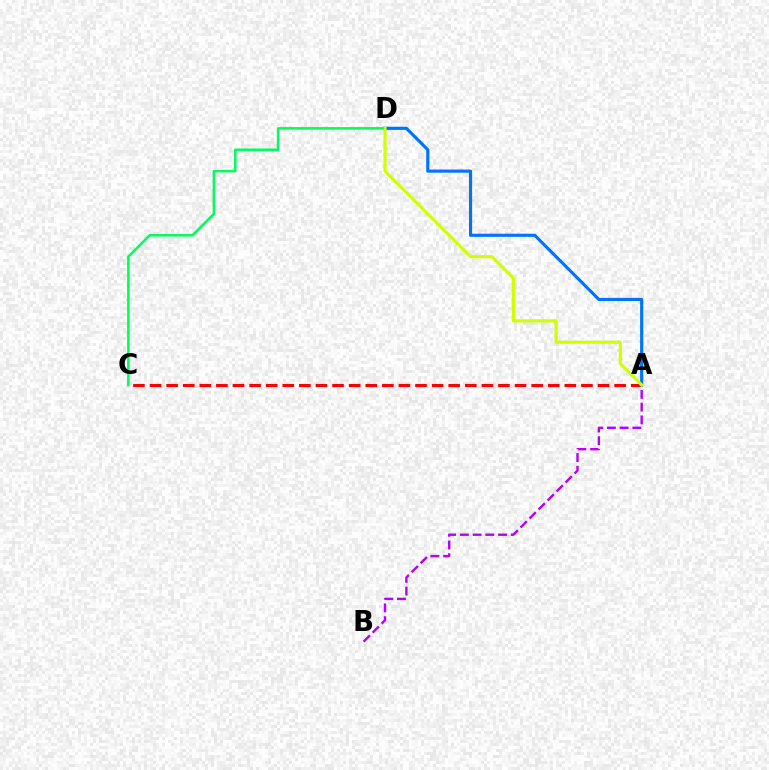{('C', 'D'): [{'color': '#00ff5c', 'line_style': 'solid', 'thickness': 1.81}], ('A', 'C'): [{'color': '#ff0000', 'line_style': 'dashed', 'thickness': 2.25}], ('A', 'D'): [{'color': '#0074ff', 'line_style': 'solid', 'thickness': 2.25}, {'color': '#d1ff00', 'line_style': 'solid', 'thickness': 2.24}], ('A', 'B'): [{'color': '#b900ff', 'line_style': 'dashed', 'thickness': 1.73}]}